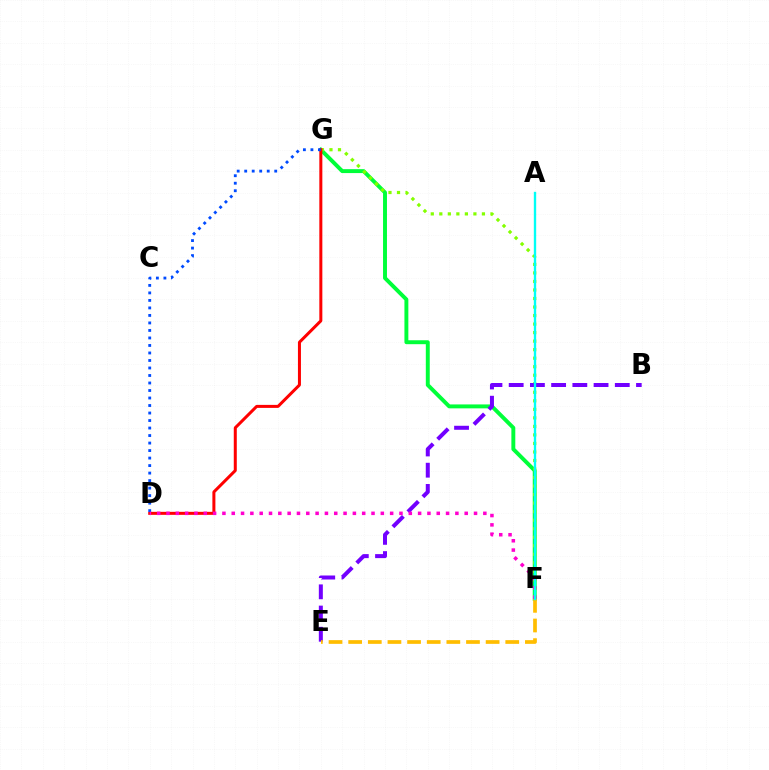{('F', 'G'): [{'color': '#00ff39', 'line_style': 'solid', 'thickness': 2.83}, {'color': '#84ff00', 'line_style': 'dotted', 'thickness': 2.32}], ('D', 'G'): [{'color': '#ff0000', 'line_style': 'solid', 'thickness': 2.17}, {'color': '#004bff', 'line_style': 'dotted', 'thickness': 2.04}], ('B', 'E'): [{'color': '#7200ff', 'line_style': 'dashed', 'thickness': 2.88}], ('D', 'F'): [{'color': '#ff00cf', 'line_style': 'dotted', 'thickness': 2.53}], ('E', 'F'): [{'color': '#ffbd00', 'line_style': 'dashed', 'thickness': 2.67}], ('A', 'F'): [{'color': '#00fff6', 'line_style': 'solid', 'thickness': 1.7}]}